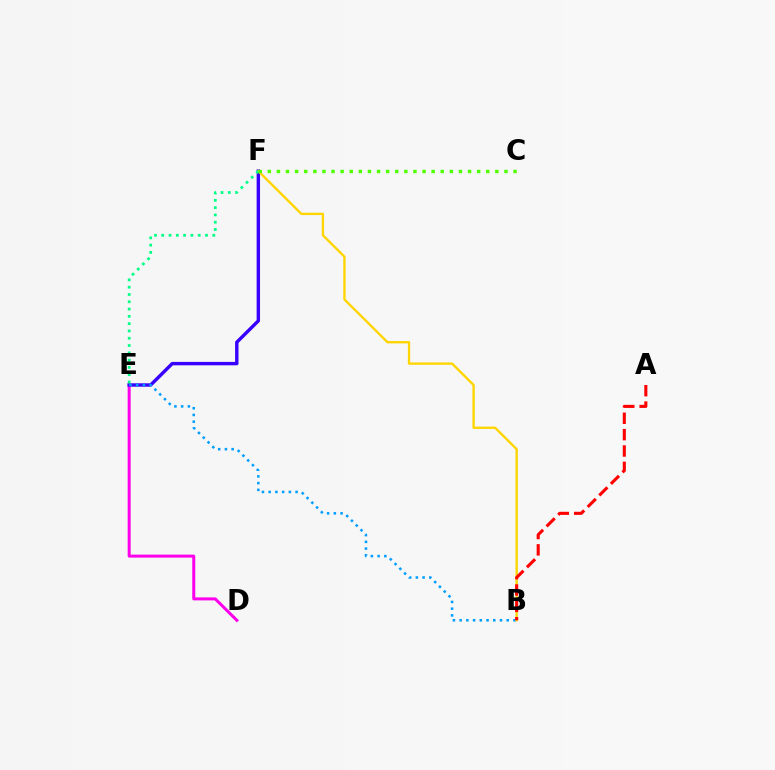{('D', 'E'): [{'color': '#ff00ed', 'line_style': 'solid', 'thickness': 2.16}], ('E', 'F'): [{'color': '#3700ff', 'line_style': 'solid', 'thickness': 2.45}, {'color': '#00ff86', 'line_style': 'dotted', 'thickness': 1.98}], ('B', 'E'): [{'color': '#009eff', 'line_style': 'dotted', 'thickness': 1.83}], ('B', 'F'): [{'color': '#ffd500', 'line_style': 'solid', 'thickness': 1.69}], ('A', 'B'): [{'color': '#ff0000', 'line_style': 'dashed', 'thickness': 2.22}], ('C', 'F'): [{'color': '#4fff00', 'line_style': 'dotted', 'thickness': 2.47}]}